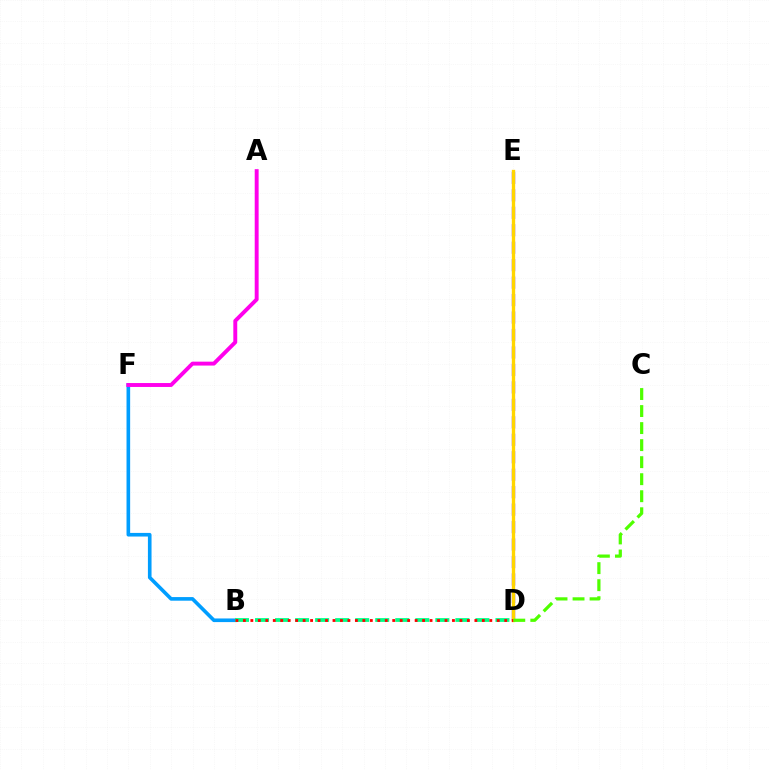{('B', 'F'): [{'color': '#009eff', 'line_style': 'solid', 'thickness': 2.61}], ('B', 'D'): [{'color': '#00ff86', 'line_style': 'dashed', 'thickness': 2.72}, {'color': '#ff0000', 'line_style': 'dotted', 'thickness': 2.03}], ('A', 'F'): [{'color': '#ff00ed', 'line_style': 'solid', 'thickness': 2.82}], ('D', 'E'): [{'color': '#3700ff', 'line_style': 'dashed', 'thickness': 2.37}, {'color': '#ffd500', 'line_style': 'solid', 'thickness': 2.4}], ('C', 'D'): [{'color': '#4fff00', 'line_style': 'dashed', 'thickness': 2.31}]}